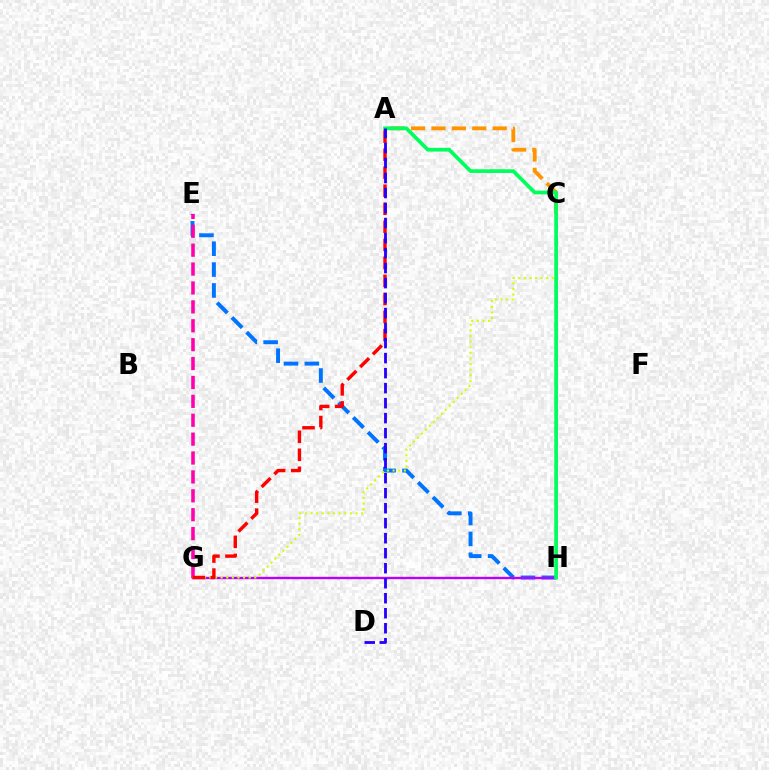{('C', 'H'): [{'color': '#00fff6', 'line_style': 'dashed', 'thickness': 1.97}, {'color': '#3dff00', 'line_style': 'dotted', 'thickness': 1.68}], ('E', 'H'): [{'color': '#0074ff', 'line_style': 'dashed', 'thickness': 2.84}], ('A', 'C'): [{'color': '#ff9400', 'line_style': 'dashed', 'thickness': 2.77}], ('E', 'G'): [{'color': '#ff00ac', 'line_style': 'dashed', 'thickness': 2.57}], ('G', 'H'): [{'color': '#b900ff', 'line_style': 'solid', 'thickness': 1.72}], ('C', 'G'): [{'color': '#d1ff00', 'line_style': 'dotted', 'thickness': 1.52}], ('A', 'H'): [{'color': '#00ff5c', 'line_style': 'solid', 'thickness': 2.68}], ('A', 'G'): [{'color': '#ff0000', 'line_style': 'dashed', 'thickness': 2.45}], ('A', 'D'): [{'color': '#2500ff', 'line_style': 'dashed', 'thickness': 2.04}]}